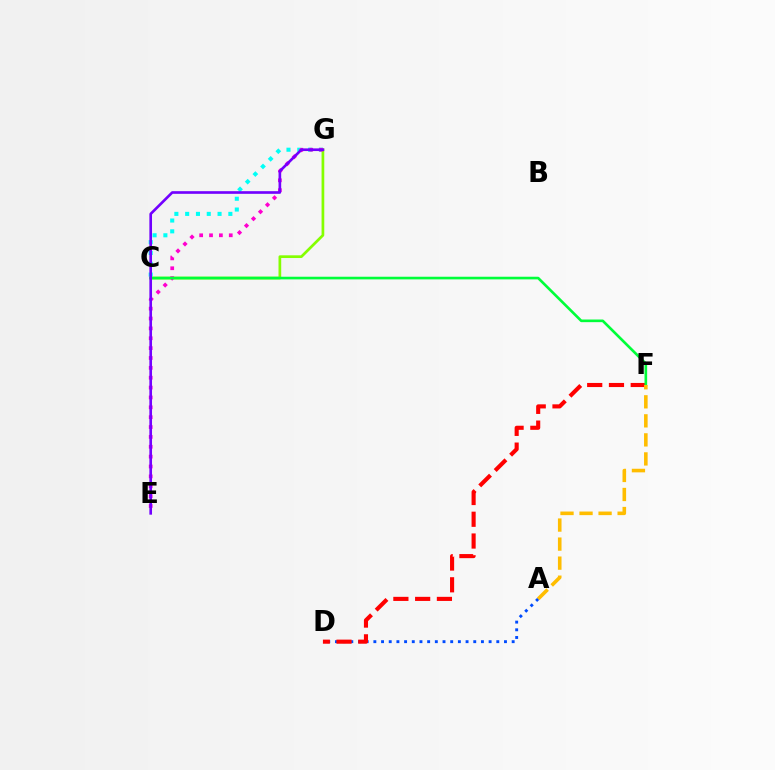{('C', 'G'): [{'color': '#00fff6', 'line_style': 'dotted', 'thickness': 2.93}, {'color': '#84ff00', 'line_style': 'solid', 'thickness': 1.95}], ('A', 'D'): [{'color': '#004bff', 'line_style': 'dotted', 'thickness': 2.09}], ('E', 'G'): [{'color': '#ff00cf', 'line_style': 'dotted', 'thickness': 2.68}, {'color': '#7200ff', 'line_style': 'solid', 'thickness': 1.91}], ('D', 'F'): [{'color': '#ff0000', 'line_style': 'dashed', 'thickness': 2.96}], ('C', 'F'): [{'color': '#00ff39', 'line_style': 'solid', 'thickness': 1.9}], ('A', 'F'): [{'color': '#ffbd00', 'line_style': 'dashed', 'thickness': 2.59}]}